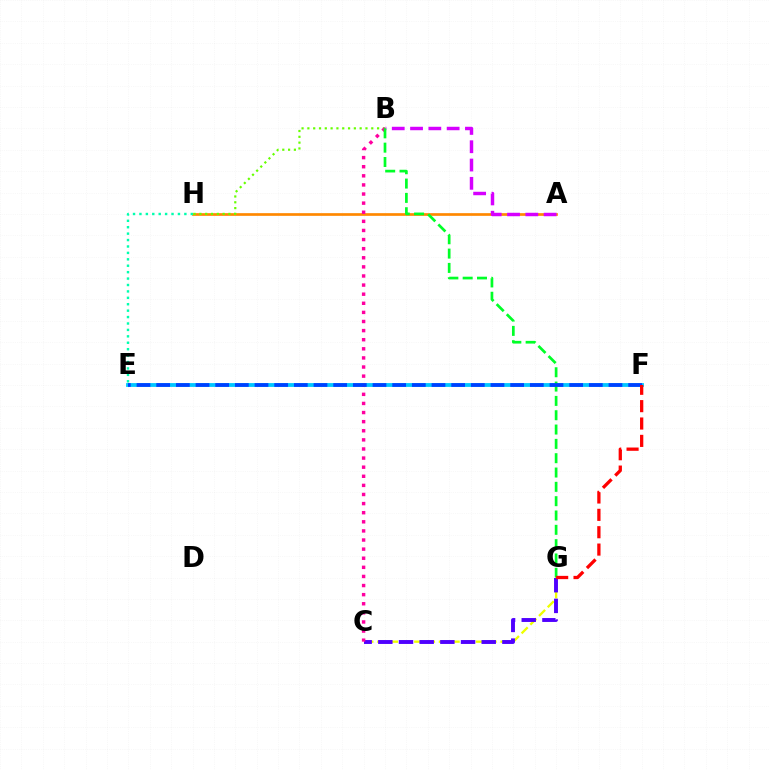{('C', 'G'): [{'color': '#eeff00', 'line_style': 'dashed', 'thickness': 1.67}, {'color': '#4f00ff', 'line_style': 'dashed', 'thickness': 2.81}], ('A', 'H'): [{'color': '#ff8800', 'line_style': 'solid', 'thickness': 1.94}], ('E', 'F'): [{'color': '#00c7ff', 'line_style': 'solid', 'thickness': 2.75}, {'color': '#003fff', 'line_style': 'dashed', 'thickness': 2.67}], ('E', 'H'): [{'color': '#00ffaf', 'line_style': 'dotted', 'thickness': 1.74}], ('B', 'H'): [{'color': '#66ff00', 'line_style': 'dotted', 'thickness': 1.58}], ('A', 'B'): [{'color': '#d600ff', 'line_style': 'dashed', 'thickness': 2.49}], ('B', 'C'): [{'color': '#ff00a0', 'line_style': 'dotted', 'thickness': 2.47}], ('B', 'G'): [{'color': '#00ff27', 'line_style': 'dashed', 'thickness': 1.95}], ('F', 'G'): [{'color': '#ff0000', 'line_style': 'dashed', 'thickness': 2.36}]}